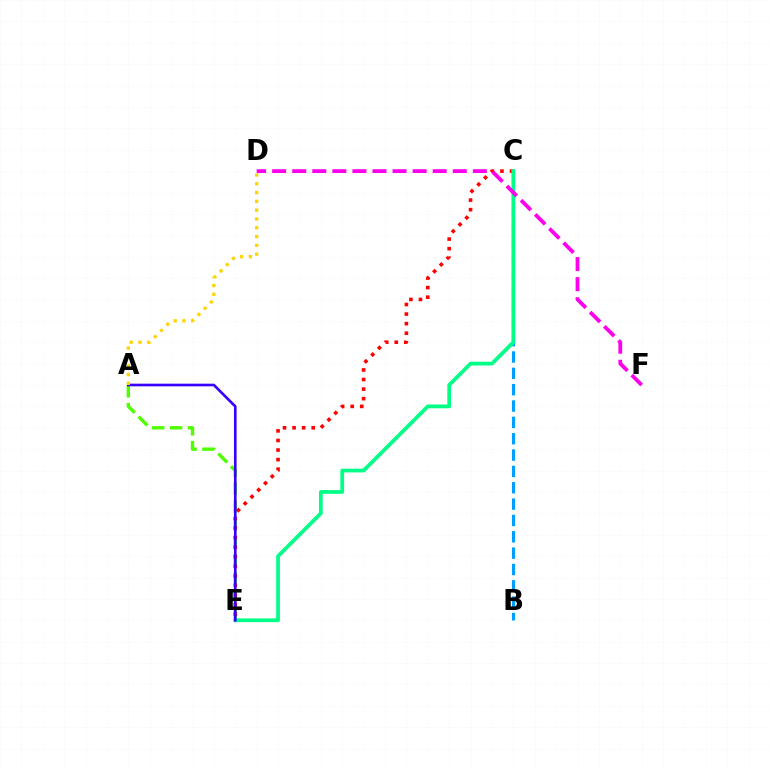{('A', 'E'): [{'color': '#4fff00', 'line_style': 'dashed', 'thickness': 2.44}, {'color': '#3700ff', 'line_style': 'solid', 'thickness': 1.9}], ('B', 'C'): [{'color': '#009eff', 'line_style': 'dashed', 'thickness': 2.22}], ('C', 'E'): [{'color': '#ff0000', 'line_style': 'dotted', 'thickness': 2.6}, {'color': '#00ff86', 'line_style': 'solid', 'thickness': 2.71}], ('D', 'F'): [{'color': '#ff00ed', 'line_style': 'dashed', 'thickness': 2.73}], ('A', 'D'): [{'color': '#ffd500', 'line_style': 'dotted', 'thickness': 2.39}]}